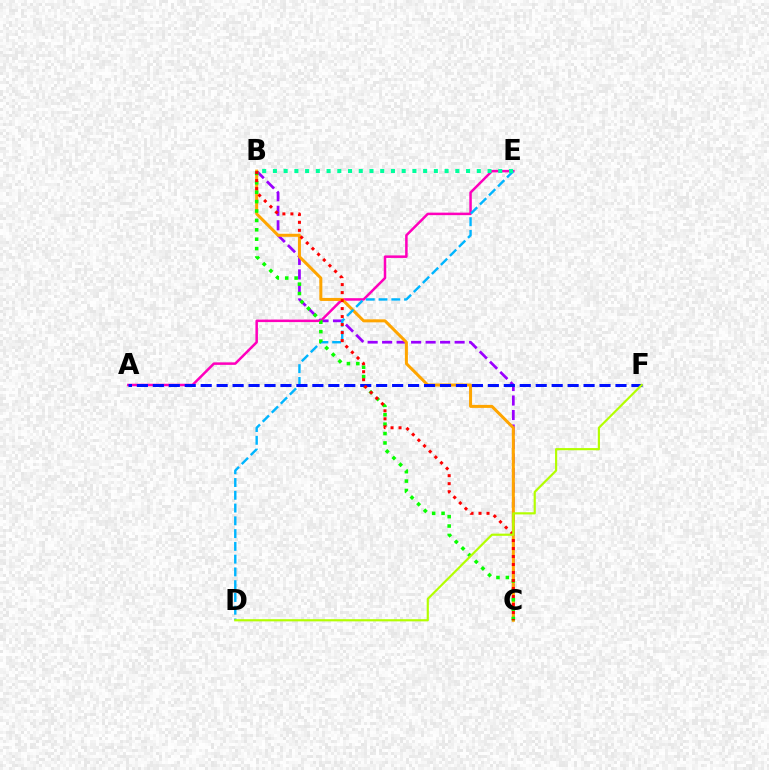{('B', 'C'): [{'color': '#9b00ff', 'line_style': 'dashed', 'thickness': 1.97}, {'color': '#ffa500', 'line_style': 'solid', 'thickness': 2.17}, {'color': '#08ff00', 'line_style': 'dotted', 'thickness': 2.55}, {'color': '#ff0000', 'line_style': 'dotted', 'thickness': 2.17}], ('A', 'E'): [{'color': '#ff00bd', 'line_style': 'solid', 'thickness': 1.81}], ('D', 'E'): [{'color': '#00b5ff', 'line_style': 'dashed', 'thickness': 1.73}], ('A', 'F'): [{'color': '#0010ff', 'line_style': 'dashed', 'thickness': 2.17}], ('D', 'F'): [{'color': '#b3ff00', 'line_style': 'solid', 'thickness': 1.56}], ('B', 'E'): [{'color': '#00ff9d', 'line_style': 'dotted', 'thickness': 2.92}]}